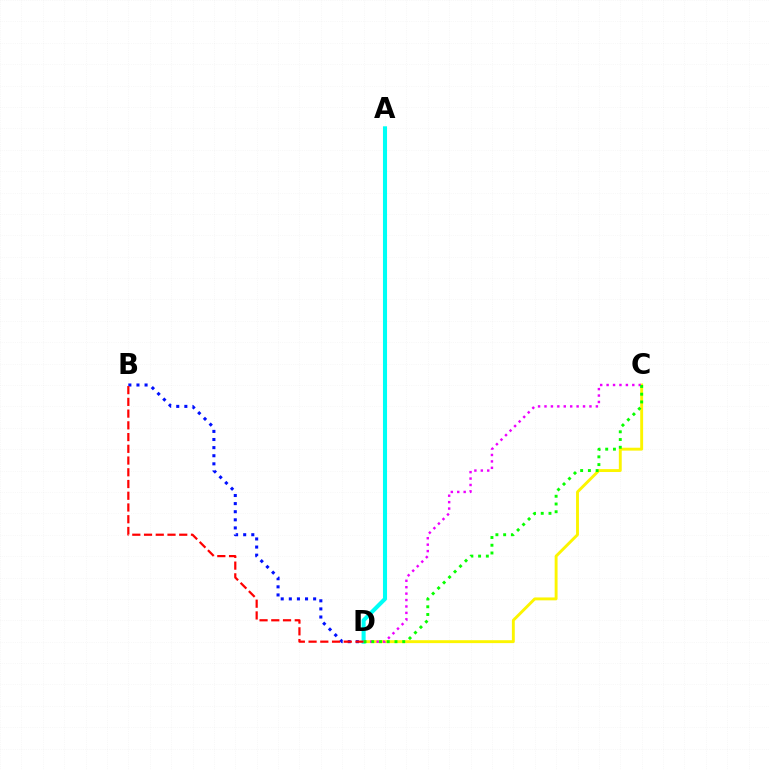{('C', 'D'): [{'color': '#fcf500', 'line_style': 'solid', 'thickness': 2.08}, {'color': '#ee00ff', 'line_style': 'dotted', 'thickness': 1.75}, {'color': '#08ff00', 'line_style': 'dotted', 'thickness': 2.1}], ('A', 'D'): [{'color': '#00fff6', 'line_style': 'solid', 'thickness': 2.93}], ('B', 'D'): [{'color': '#0010ff', 'line_style': 'dotted', 'thickness': 2.2}, {'color': '#ff0000', 'line_style': 'dashed', 'thickness': 1.59}]}